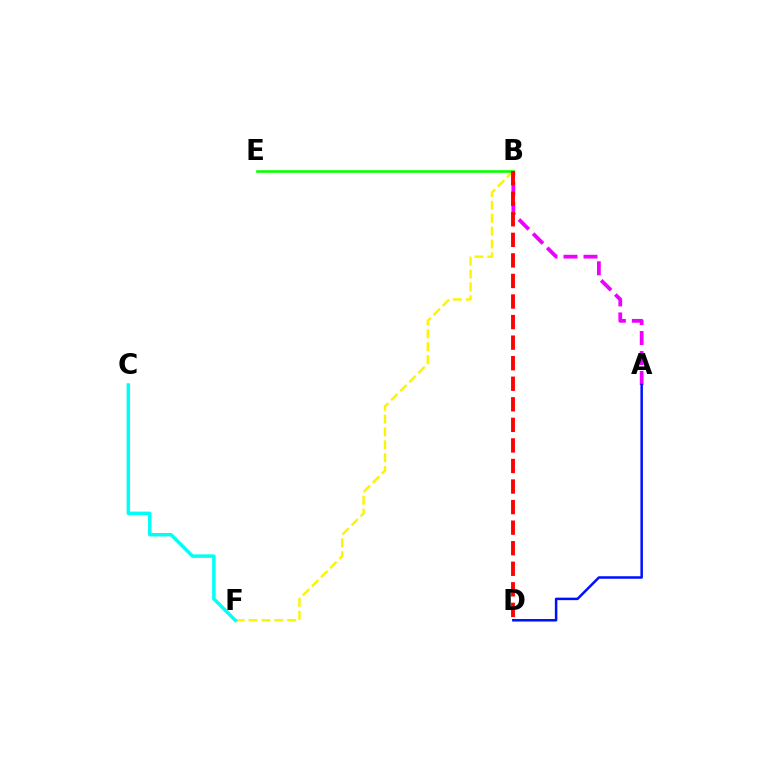{('B', 'F'): [{'color': '#fcf500', 'line_style': 'dashed', 'thickness': 1.75}], ('B', 'E'): [{'color': '#08ff00', 'line_style': 'solid', 'thickness': 1.88}], ('A', 'B'): [{'color': '#ee00ff', 'line_style': 'dashed', 'thickness': 2.72}], ('A', 'D'): [{'color': '#0010ff', 'line_style': 'solid', 'thickness': 1.81}], ('B', 'D'): [{'color': '#ff0000', 'line_style': 'dashed', 'thickness': 2.79}], ('C', 'F'): [{'color': '#00fff6', 'line_style': 'solid', 'thickness': 2.5}]}